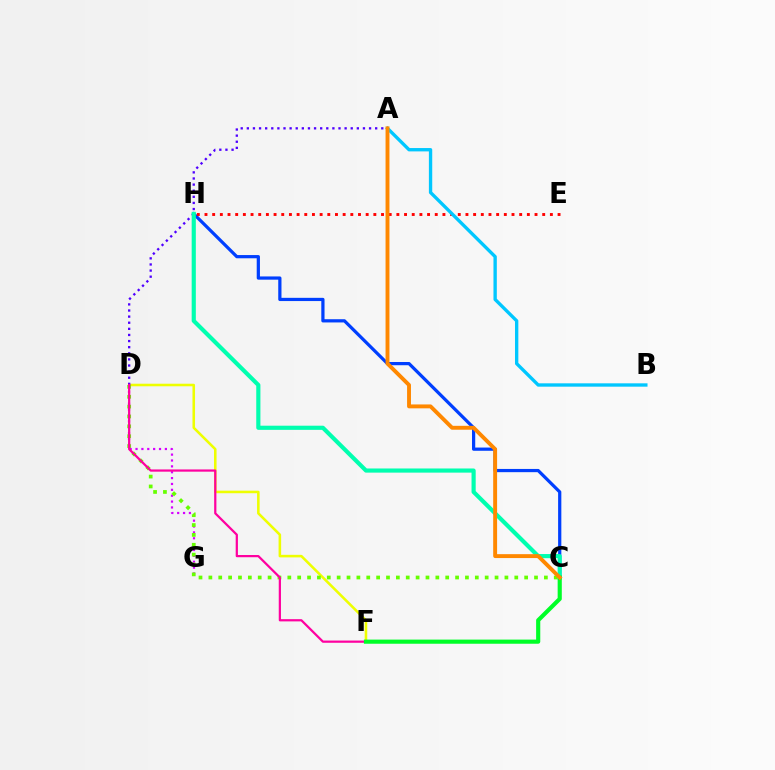{('C', 'H'): [{'color': '#003fff', 'line_style': 'solid', 'thickness': 2.32}, {'color': '#00ffaf', 'line_style': 'solid', 'thickness': 2.99}], ('E', 'H'): [{'color': '#ff0000', 'line_style': 'dotted', 'thickness': 2.09}], ('A', 'B'): [{'color': '#00c7ff', 'line_style': 'solid', 'thickness': 2.41}], ('D', 'F'): [{'color': '#eeff00', 'line_style': 'solid', 'thickness': 1.84}, {'color': '#ff00a0', 'line_style': 'solid', 'thickness': 1.6}], ('D', 'G'): [{'color': '#d600ff', 'line_style': 'dotted', 'thickness': 1.59}], ('C', 'D'): [{'color': '#66ff00', 'line_style': 'dotted', 'thickness': 2.68}], ('A', 'D'): [{'color': '#4f00ff', 'line_style': 'dotted', 'thickness': 1.66}], ('C', 'F'): [{'color': '#00ff27', 'line_style': 'solid', 'thickness': 2.98}], ('A', 'C'): [{'color': '#ff8800', 'line_style': 'solid', 'thickness': 2.81}]}